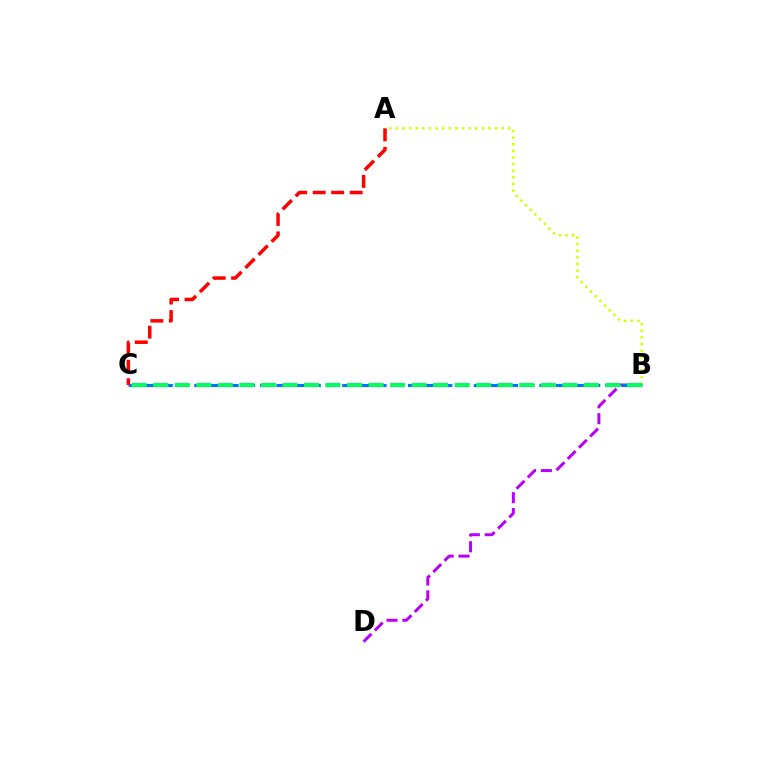{('B', 'D'): [{'color': '#b900ff', 'line_style': 'dashed', 'thickness': 2.16}], ('A', 'B'): [{'color': '#d1ff00', 'line_style': 'dotted', 'thickness': 1.8}], ('B', 'C'): [{'color': '#0074ff', 'line_style': 'dashed', 'thickness': 2.23}, {'color': '#00ff5c', 'line_style': 'dashed', 'thickness': 2.93}], ('A', 'C'): [{'color': '#ff0000', 'line_style': 'dashed', 'thickness': 2.51}]}